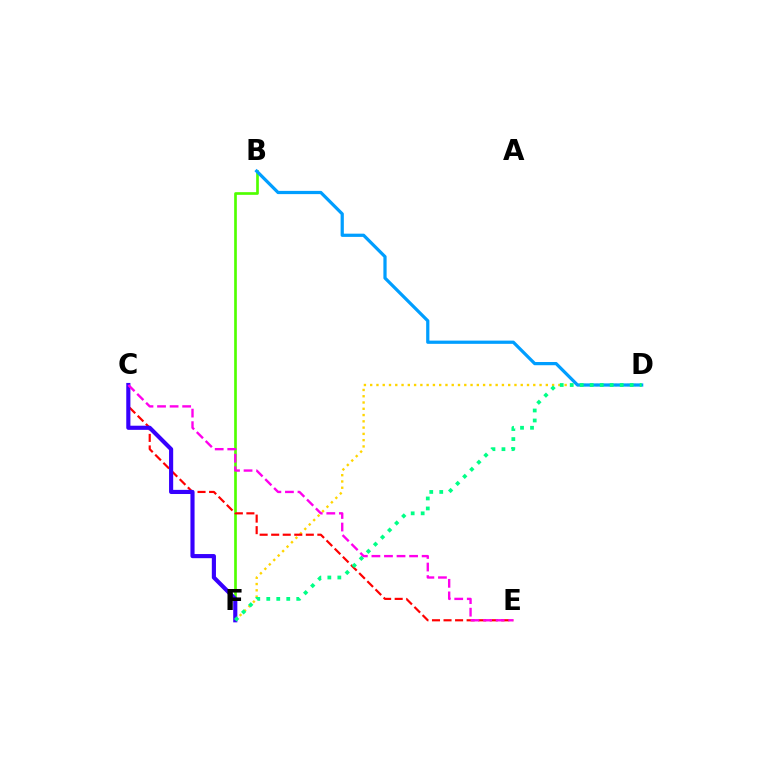{('B', 'F'): [{'color': '#4fff00', 'line_style': 'solid', 'thickness': 1.93}], ('D', 'F'): [{'color': '#ffd500', 'line_style': 'dotted', 'thickness': 1.7}, {'color': '#00ff86', 'line_style': 'dotted', 'thickness': 2.71}], ('C', 'E'): [{'color': '#ff0000', 'line_style': 'dashed', 'thickness': 1.57}, {'color': '#ff00ed', 'line_style': 'dashed', 'thickness': 1.71}], ('C', 'F'): [{'color': '#3700ff', 'line_style': 'solid', 'thickness': 2.98}], ('B', 'D'): [{'color': '#009eff', 'line_style': 'solid', 'thickness': 2.32}]}